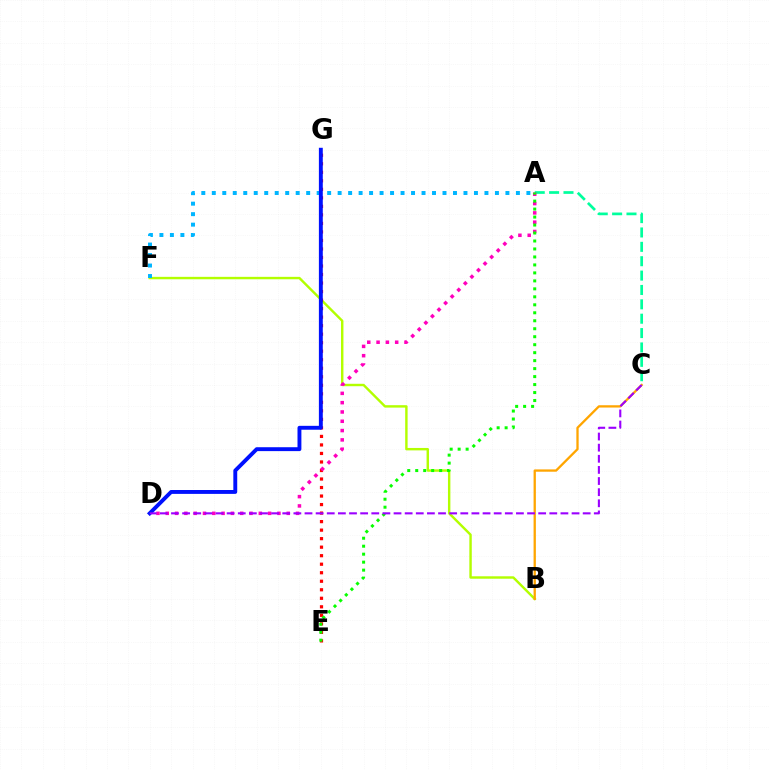{('B', 'F'): [{'color': '#b3ff00', 'line_style': 'solid', 'thickness': 1.74}], ('A', 'C'): [{'color': '#00ff9d', 'line_style': 'dashed', 'thickness': 1.95}], ('B', 'C'): [{'color': '#ffa500', 'line_style': 'solid', 'thickness': 1.66}], ('E', 'G'): [{'color': '#ff0000', 'line_style': 'dotted', 'thickness': 2.31}], ('A', 'D'): [{'color': '#ff00bd', 'line_style': 'dotted', 'thickness': 2.53}], ('A', 'F'): [{'color': '#00b5ff', 'line_style': 'dotted', 'thickness': 2.85}], ('A', 'E'): [{'color': '#08ff00', 'line_style': 'dotted', 'thickness': 2.17}], ('D', 'G'): [{'color': '#0010ff', 'line_style': 'solid', 'thickness': 2.8}], ('C', 'D'): [{'color': '#9b00ff', 'line_style': 'dashed', 'thickness': 1.51}]}